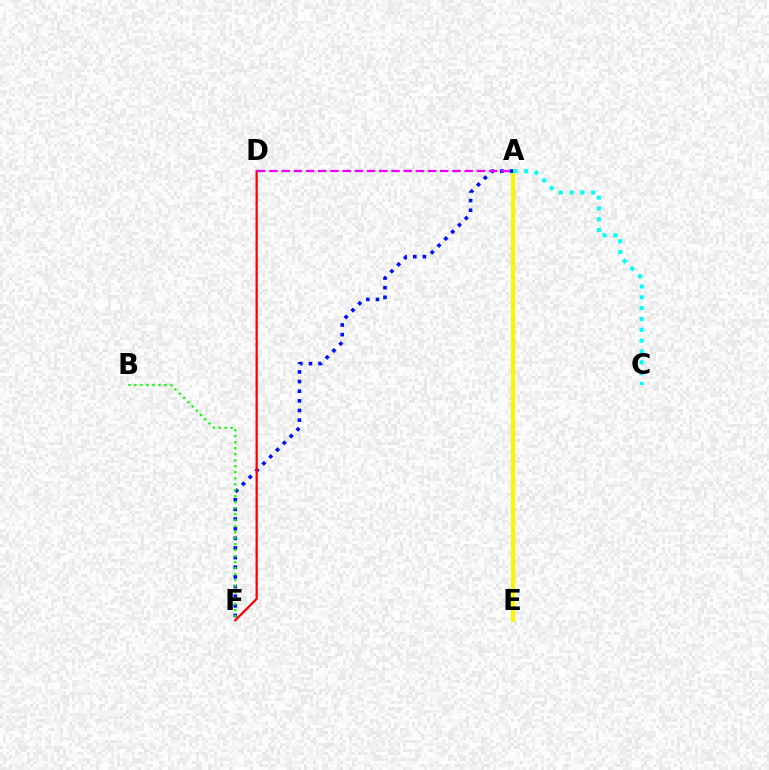{('A', 'E'): [{'color': '#fcf500', 'line_style': 'solid', 'thickness': 2.94}], ('A', 'F'): [{'color': '#0010ff', 'line_style': 'dotted', 'thickness': 2.62}], ('B', 'F'): [{'color': '#08ff00', 'line_style': 'dotted', 'thickness': 1.63}], ('D', 'F'): [{'color': '#ff0000', 'line_style': 'solid', 'thickness': 1.63}], ('A', 'C'): [{'color': '#00fff6', 'line_style': 'dotted', 'thickness': 2.94}], ('A', 'D'): [{'color': '#ee00ff', 'line_style': 'dashed', 'thickness': 1.66}]}